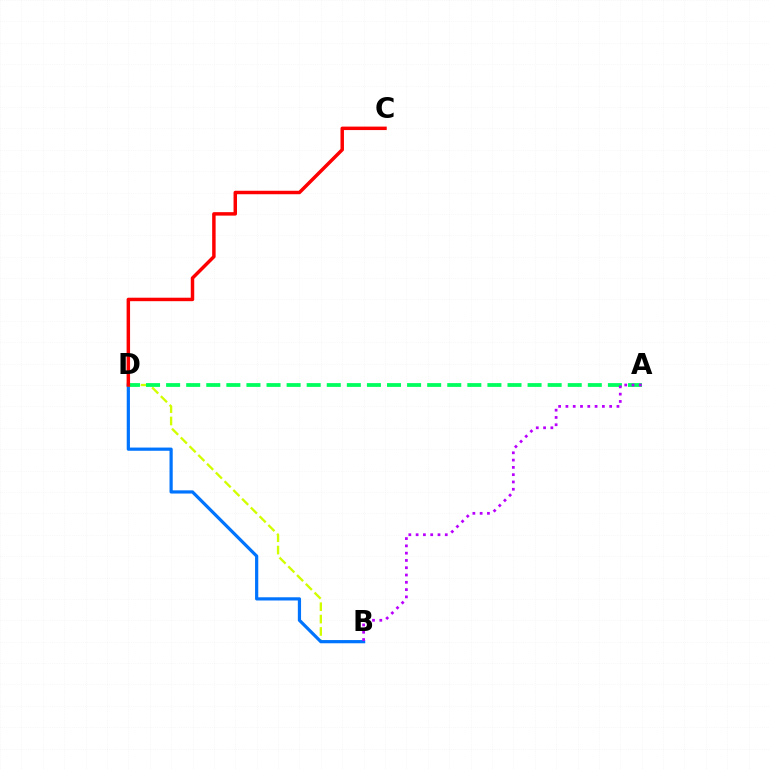{('B', 'D'): [{'color': '#d1ff00', 'line_style': 'dashed', 'thickness': 1.68}, {'color': '#0074ff', 'line_style': 'solid', 'thickness': 2.31}], ('A', 'D'): [{'color': '#00ff5c', 'line_style': 'dashed', 'thickness': 2.73}], ('C', 'D'): [{'color': '#ff0000', 'line_style': 'solid', 'thickness': 2.5}], ('A', 'B'): [{'color': '#b900ff', 'line_style': 'dotted', 'thickness': 1.98}]}